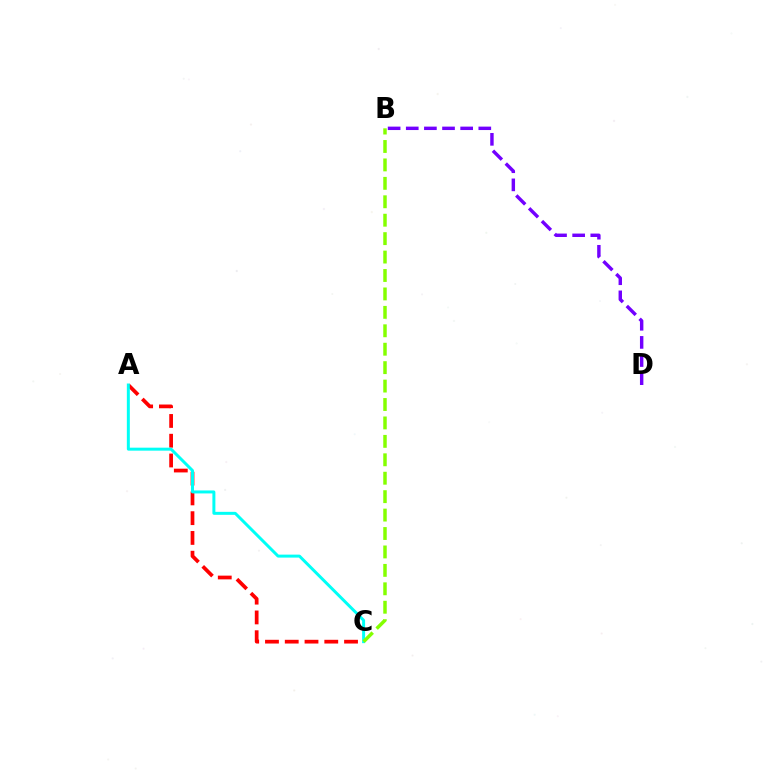{('B', 'D'): [{'color': '#7200ff', 'line_style': 'dashed', 'thickness': 2.46}], ('A', 'C'): [{'color': '#ff0000', 'line_style': 'dashed', 'thickness': 2.69}, {'color': '#00fff6', 'line_style': 'solid', 'thickness': 2.15}], ('B', 'C'): [{'color': '#84ff00', 'line_style': 'dashed', 'thickness': 2.5}]}